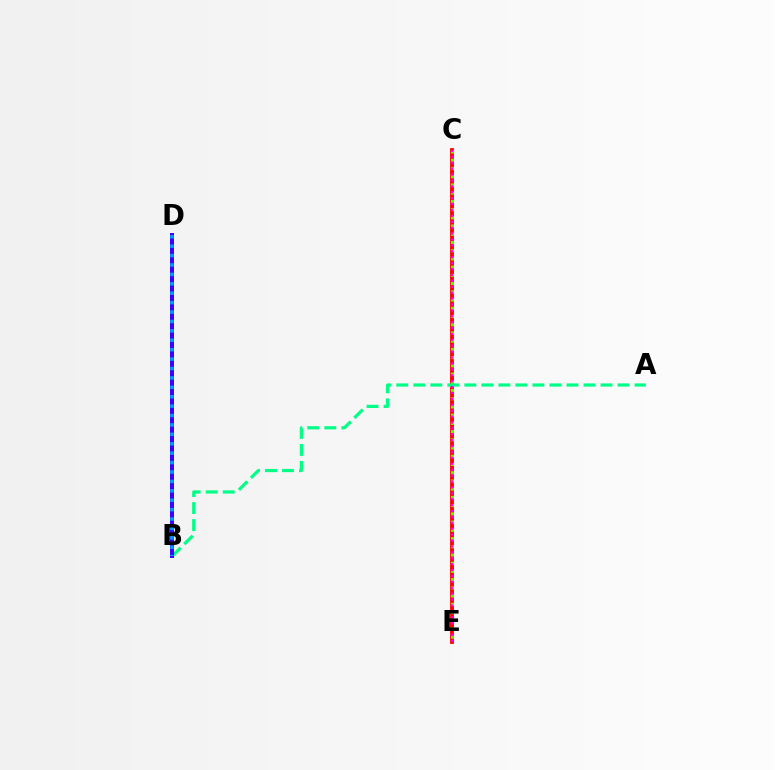{('C', 'E'): [{'color': '#ffd500', 'line_style': 'dashed', 'thickness': 2.55}, {'color': '#ff0000', 'line_style': 'solid', 'thickness': 2.74}, {'color': '#4fff00', 'line_style': 'dotted', 'thickness': 2.23}, {'color': '#ff00ed', 'line_style': 'dotted', 'thickness': 1.6}], ('A', 'B'): [{'color': '#00ff86', 'line_style': 'dashed', 'thickness': 2.31}], ('B', 'D'): [{'color': '#3700ff', 'line_style': 'solid', 'thickness': 2.85}, {'color': '#009eff', 'line_style': 'dotted', 'thickness': 2.56}]}